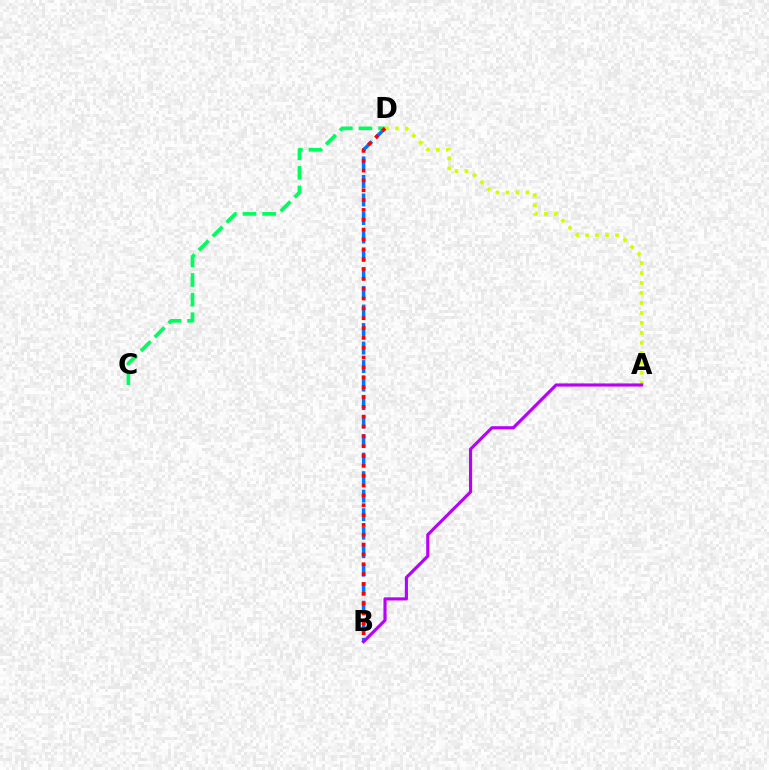{('B', 'D'): [{'color': '#0074ff', 'line_style': 'dashed', 'thickness': 2.51}, {'color': '#ff0000', 'line_style': 'dotted', 'thickness': 2.67}], ('A', 'D'): [{'color': '#d1ff00', 'line_style': 'dotted', 'thickness': 2.71}], ('C', 'D'): [{'color': '#00ff5c', 'line_style': 'dashed', 'thickness': 2.66}], ('A', 'B'): [{'color': '#b900ff', 'line_style': 'solid', 'thickness': 2.26}]}